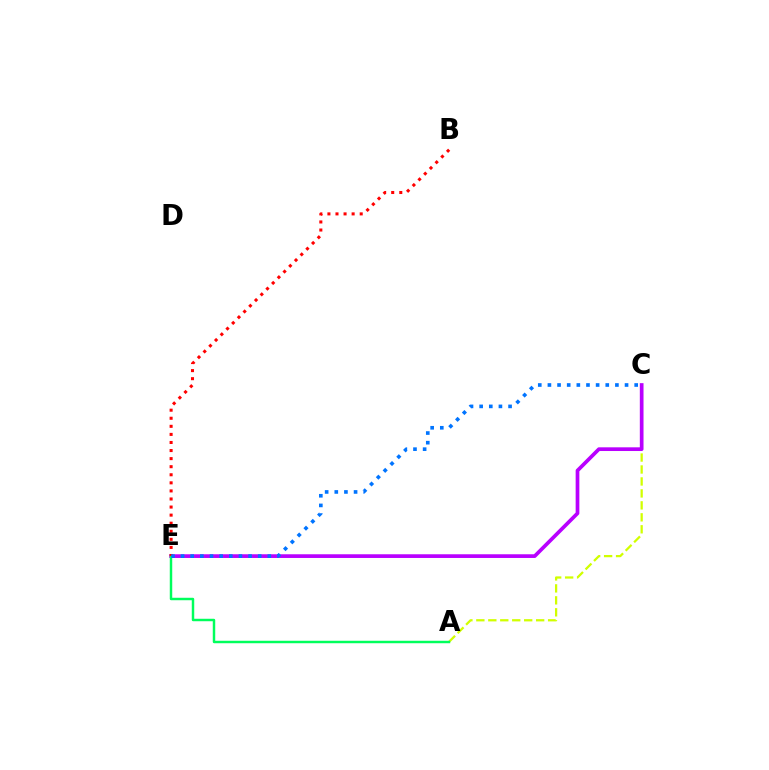{('A', 'C'): [{'color': '#d1ff00', 'line_style': 'dashed', 'thickness': 1.62}], ('C', 'E'): [{'color': '#b900ff', 'line_style': 'solid', 'thickness': 2.66}, {'color': '#0074ff', 'line_style': 'dotted', 'thickness': 2.62}], ('A', 'E'): [{'color': '#00ff5c', 'line_style': 'solid', 'thickness': 1.77}], ('B', 'E'): [{'color': '#ff0000', 'line_style': 'dotted', 'thickness': 2.19}]}